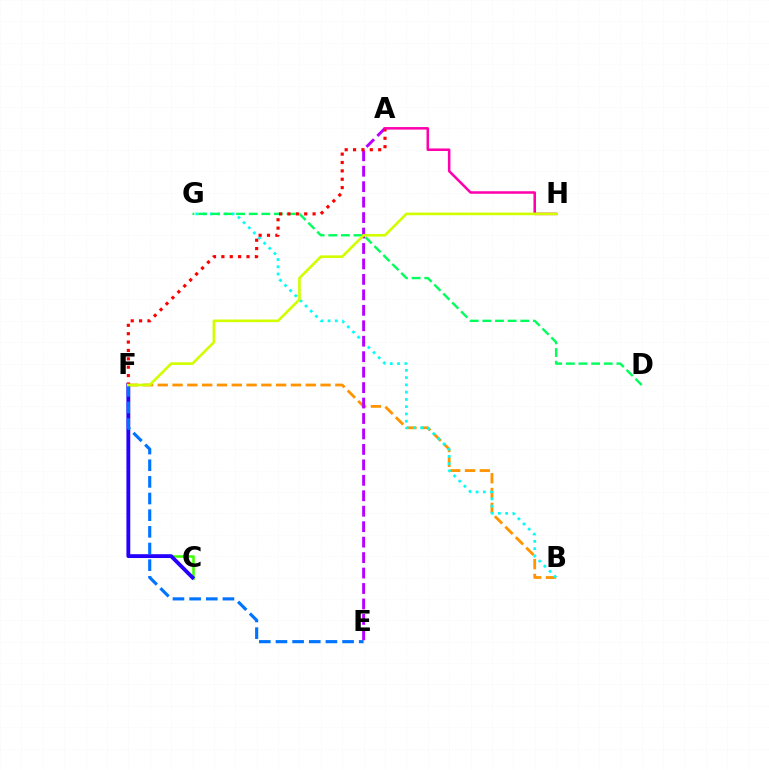{('C', 'F'): [{'color': '#3dff00', 'line_style': 'solid', 'thickness': 1.83}, {'color': '#2500ff', 'line_style': 'solid', 'thickness': 2.76}], ('B', 'F'): [{'color': '#ff9400', 'line_style': 'dashed', 'thickness': 2.01}], ('B', 'G'): [{'color': '#00fff6', 'line_style': 'dotted', 'thickness': 1.98}], ('A', 'E'): [{'color': '#b900ff', 'line_style': 'dashed', 'thickness': 2.1}], ('D', 'G'): [{'color': '#00ff5c', 'line_style': 'dashed', 'thickness': 1.72}], ('E', 'F'): [{'color': '#0074ff', 'line_style': 'dashed', 'thickness': 2.26}], ('A', 'F'): [{'color': '#ff0000', 'line_style': 'dotted', 'thickness': 2.28}], ('A', 'H'): [{'color': '#ff00ac', 'line_style': 'solid', 'thickness': 1.82}], ('F', 'H'): [{'color': '#d1ff00', 'line_style': 'solid', 'thickness': 1.9}]}